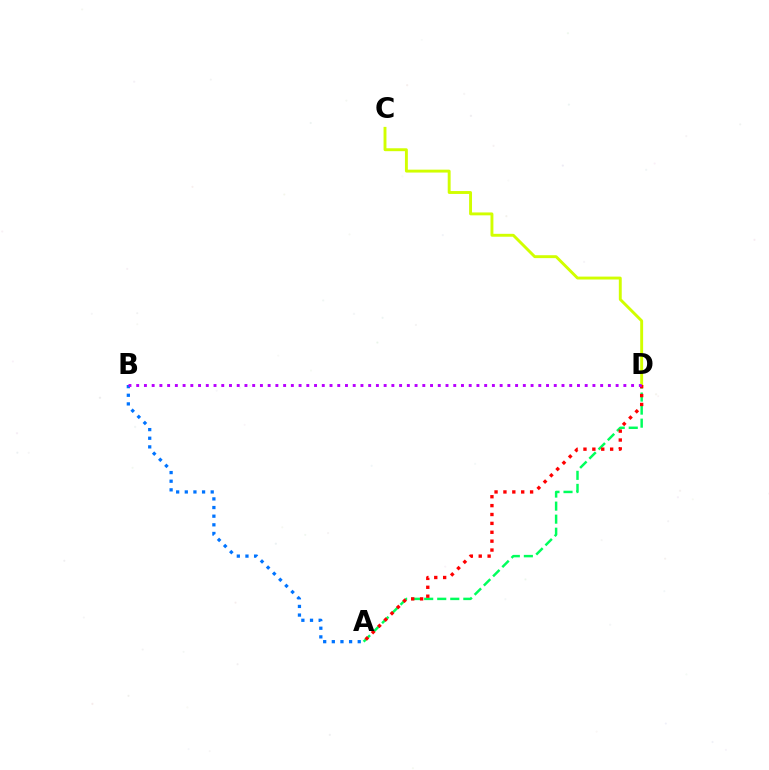{('A', 'B'): [{'color': '#0074ff', 'line_style': 'dotted', 'thickness': 2.35}], ('C', 'D'): [{'color': '#d1ff00', 'line_style': 'solid', 'thickness': 2.09}], ('A', 'D'): [{'color': '#00ff5c', 'line_style': 'dashed', 'thickness': 1.77}, {'color': '#ff0000', 'line_style': 'dotted', 'thickness': 2.41}], ('B', 'D'): [{'color': '#b900ff', 'line_style': 'dotted', 'thickness': 2.1}]}